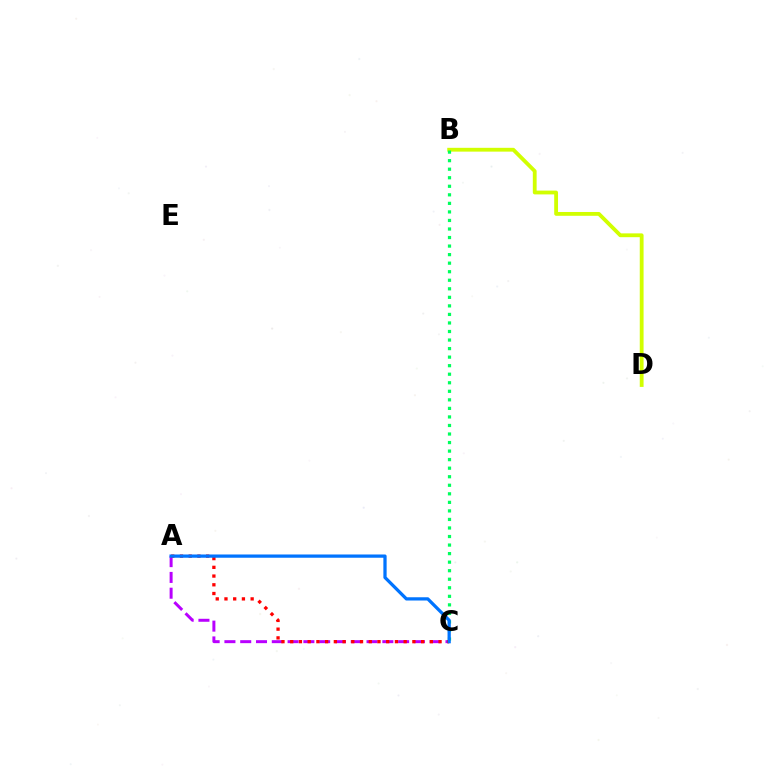{('A', 'C'): [{'color': '#b900ff', 'line_style': 'dashed', 'thickness': 2.15}, {'color': '#ff0000', 'line_style': 'dotted', 'thickness': 2.37}, {'color': '#0074ff', 'line_style': 'solid', 'thickness': 2.35}], ('B', 'D'): [{'color': '#d1ff00', 'line_style': 'solid', 'thickness': 2.75}], ('B', 'C'): [{'color': '#00ff5c', 'line_style': 'dotted', 'thickness': 2.32}]}